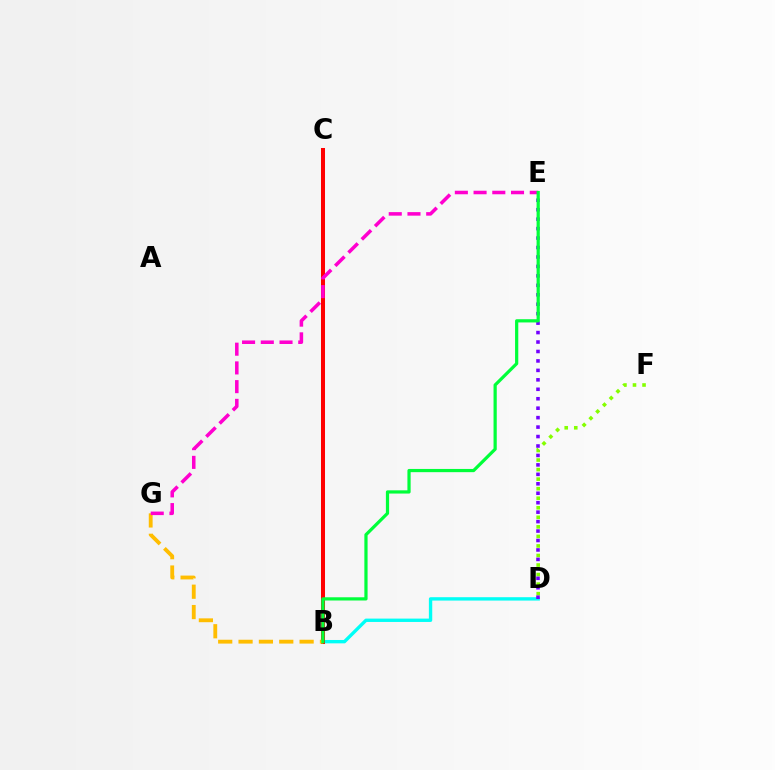{('B', 'D'): [{'color': '#00fff6', 'line_style': 'solid', 'thickness': 2.42}], ('B', 'C'): [{'color': '#004bff', 'line_style': 'solid', 'thickness': 1.7}, {'color': '#ff0000', 'line_style': 'solid', 'thickness': 2.9}], ('B', 'G'): [{'color': '#ffbd00', 'line_style': 'dashed', 'thickness': 2.76}], ('D', 'F'): [{'color': '#84ff00', 'line_style': 'dotted', 'thickness': 2.59}], ('D', 'E'): [{'color': '#7200ff', 'line_style': 'dotted', 'thickness': 2.57}], ('E', 'G'): [{'color': '#ff00cf', 'line_style': 'dashed', 'thickness': 2.54}], ('B', 'E'): [{'color': '#00ff39', 'line_style': 'solid', 'thickness': 2.32}]}